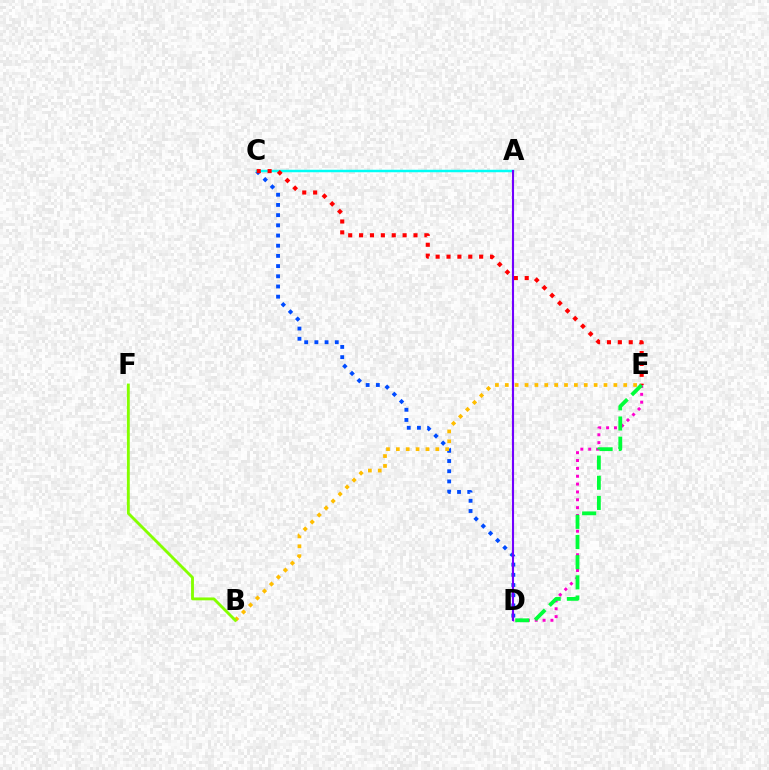{('C', 'D'): [{'color': '#004bff', 'line_style': 'dotted', 'thickness': 2.77}], ('A', 'C'): [{'color': '#00fff6', 'line_style': 'solid', 'thickness': 1.79}], ('B', 'E'): [{'color': '#ffbd00', 'line_style': 'dotted', 'thickness': 2.68}], ('C', 'E'): [{'color': '#ff0000', 'line_style': 'dotted', 'thickness': 2.96}], ('D', 'E'): [{'color': '#ff00cf', 'line_style': 'dotted', 'thickness': 2.13}, {'color': '#00ff39', 'line_style': 'dashed', 'thickness': 2.74}], ('A', 'D'): [{'color': '#7200ff', 'line_style': 'solid', 'thickness': 1.52}], ('B', 'F'): [{'color': '#84ff00', 'line_style': 'solid', 'thickness': 2.06}]}